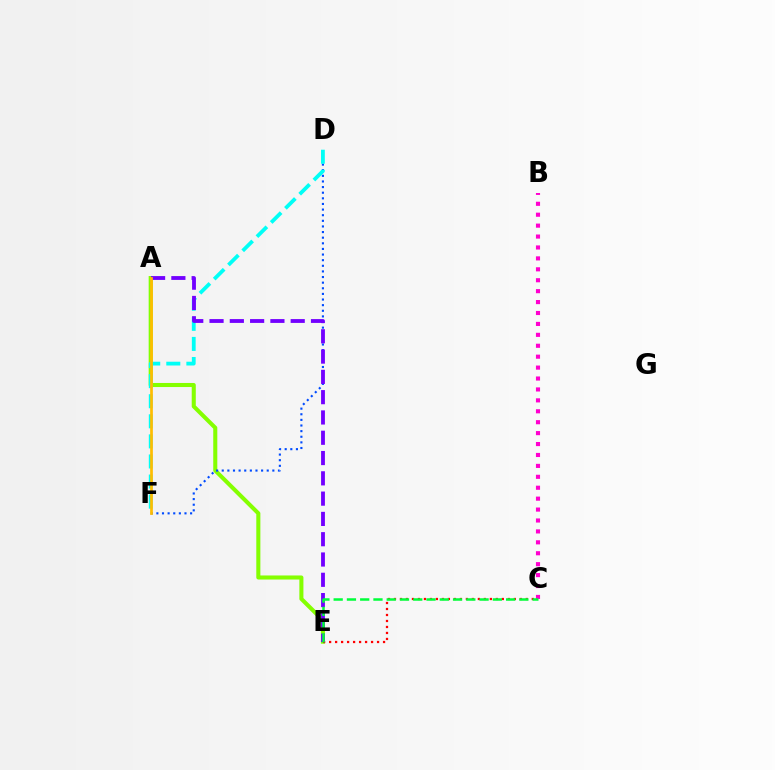{('A', 'E'): [{'color': '#84ff00', 'line_style': 'solid', 'thickness': 2.93}, {'color': '#7200ff', 'line_style': 'dashed', 'thickness': 2.76}], ('C', 'E'): [{'color': '#ff0000', 'line_style': 'dotted', 'thickness': 1.63}, {'color': '#00ff39', 'line_style': 'dashed', 'thickness': 1.8}], ('D', 'F'): [{'color': '#004bff', 'line_style': 'dotted', 'thickness': 1.53}, {'color': '#00fff6', 'line_style': 'dashed', 'thickness': 2.73}], ('B', 'C'): [{'color': '#ff00cf', 'line_style': 'dotted', 'thickness': 2.97}], ('A', 'F'): [{'color': '#ffbd00', 'line_style': 'solid', 'thickness': 1.96}]}